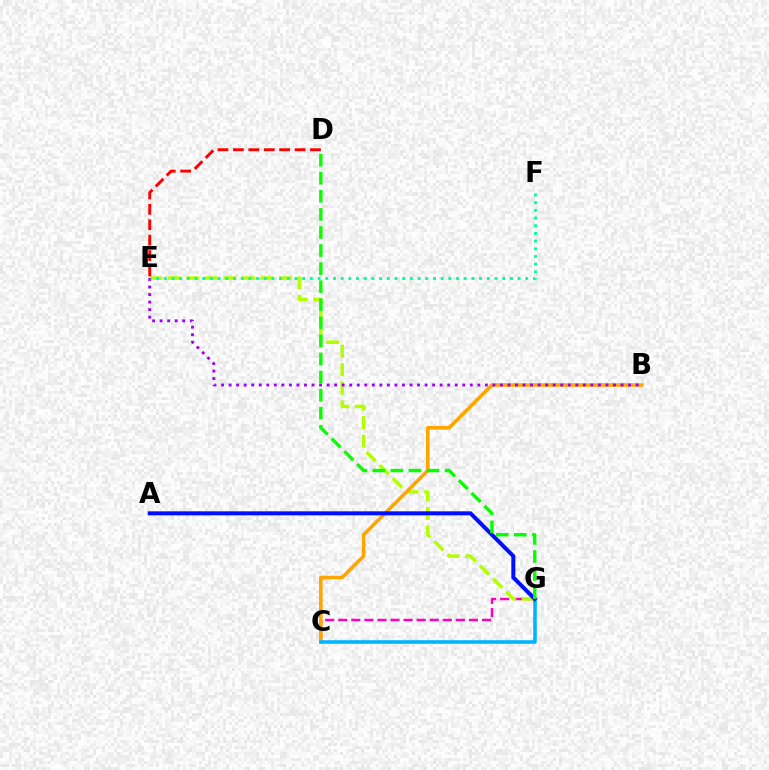{('C', 'G'): [{'color': '#ff00bd', 'line_style': 'dashed', 'thickness': 1.77}, {'color': '#00b5ff', 'line_style': 'solid', 'thickness': 2.58}], ('E', 'G'): [{'color': '#b3ff00', 'line_style': 'dashed', 'thickness': 2.52}], ('D', 'E'): [{'color': '#ff0000', 'line_style': 'dashed', 'thickness': 2.09}], ('B', 'C'): [{'color': '#ffa500', 'line_style': 'solid', 'thickness': 2.57}], ('A', 'G'): [{'color': '#0010ff', 'line_style': 'solid', 'thickness': 2.89}], ('D', 'G'): [{'color': '#08ff00', 'line_style': 'dashed', 'thickness': 2.45}], ('B', 'E'): [{'color': '#9b00ff', 'line_style': 'dotted', 'thickness': 2.05}], ('E', 'F'): [{'color': '#00ff9d', 'line_style': 'dotted', 'thickness': 2.09}]}